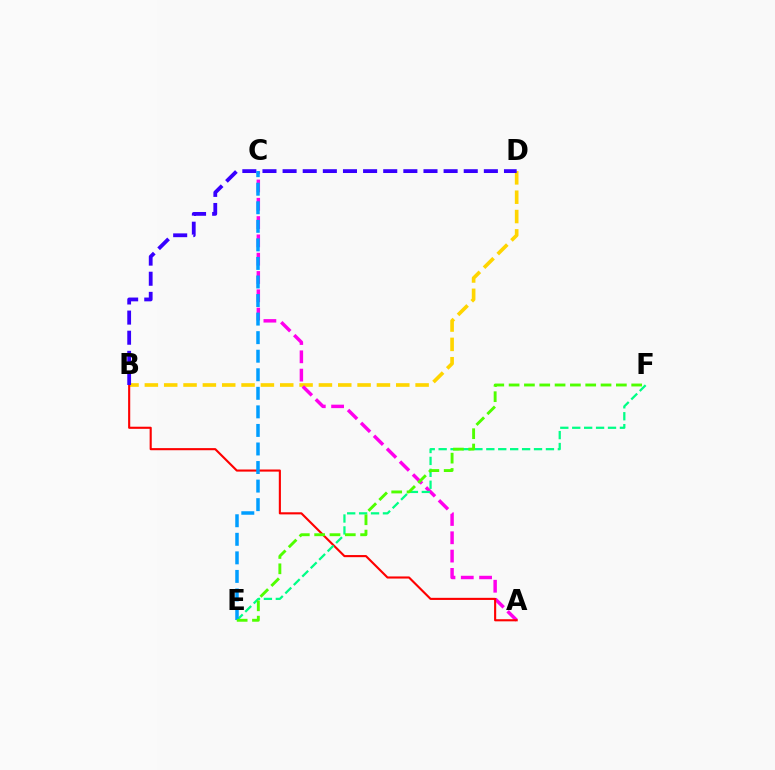{('B', 'D'): [{'color': '#ffd500', 'line_style': 'dashed', 'thickness': 2.63}, {'color': '#3700ff', 'line_style': 'dashed', 'thickness': 2.73}], ('A', 'C'): [{'color': '#ff00ed', 'line_style': 'dashed', 'thickness': 2.49}], ('A', 'B'): [{'color': '#ff0000', 'line_style': 'solid', 'thickness': 1.52}], ('E', 'F'): [{'color': '#00ff86', 'line_style': 'dashed', 'thickness': 1.62}, {'color': '#4fff00', 'line_style': 'dashed', 'thickness': 2.08}], ('C', 'E'): [{'color': '#009eff', 'line_style': 'dashed', 'thickness': 2.52}]}